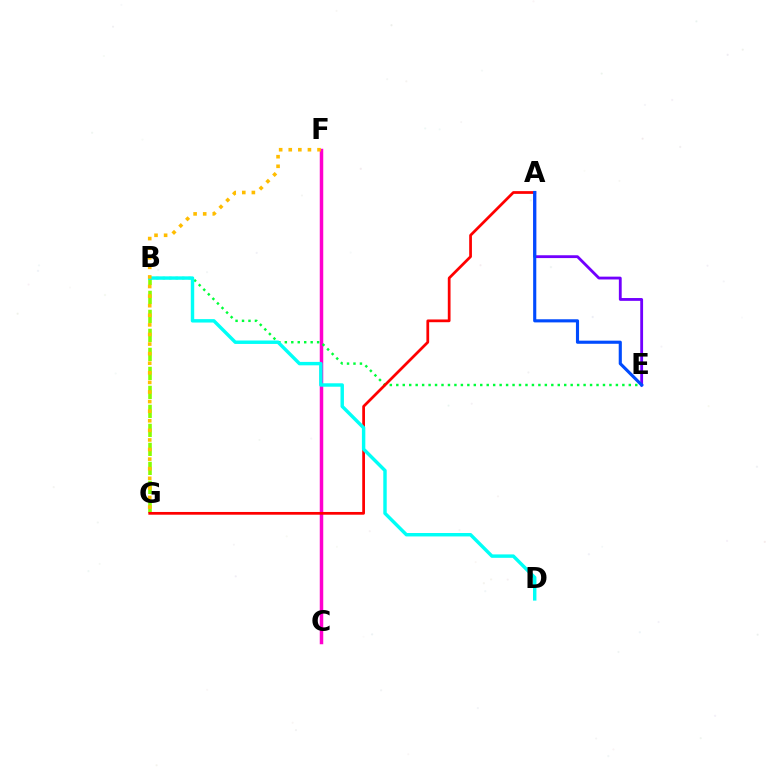{('B', 'G'): [{'color': '#84ff00', 'line_style': 'dashed', 'thickness': 2.58}], ('C', 'F'): [{'color': '#ff00cf', 'line_style': 'solid', 'thickness': 2.52}], ('B', 'E'): [{'color': '#00ff39', 'line_style': 'dotted', 'thickness': 1.75}], ('A', 'G'): [{'color': '#ff0000', 'line_style': 'solid', 'thickness': 1.97}], ('A', 'E'): [{'color': '#7200ff', 'line_style': 'solid', 'thickness': 2.03}, {'color': '#004bff', 'line_style': 'solid', 'thickness': 2.25}], ('B', 'D'): [{'color': '#00fff6', 'line_style': 'solid', 'thickness': 2.47}], ('F', 'G'): [{'color': '#ffbd00', 'line_style': 'dotted', 'thickness': 2.61}]}